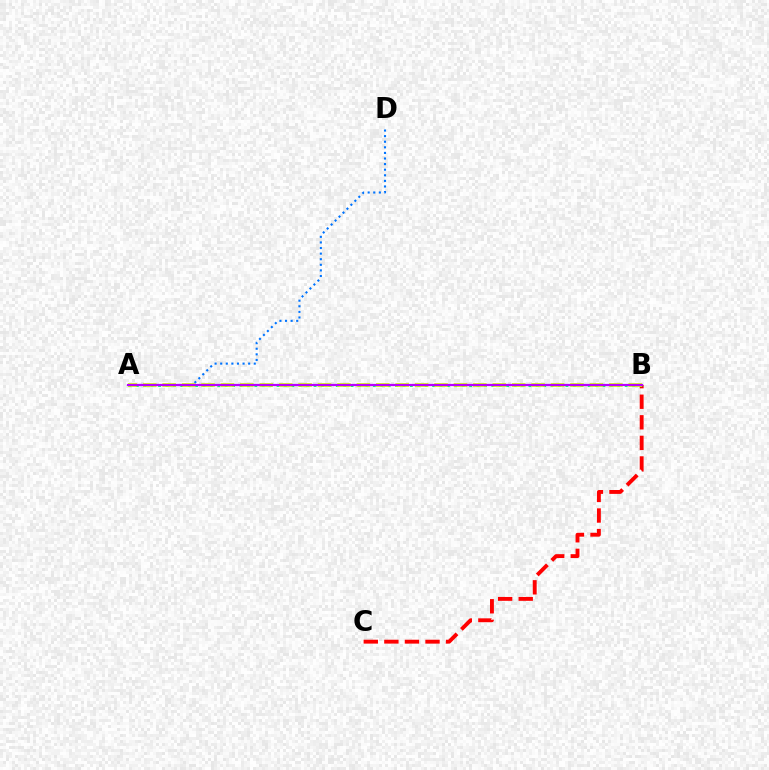{('B', 'C'): [{'color': '#ff0000', 'line_style': 'dashed', 'thickness': 2.8}], ('A', 'B'): [{'color': '#00ff5c', 'line_style': 'dotted', 'thickness': 2.01}, {'color': '#d1ff00', 'line_style': 'dashed', 'thickness': 2.64}, {'color': '#b900ff', 'line_style': 'solid', 'thickness': 1.61}], ('A', 'D'): [{'color': '#0074ff', 'line_style': 'dotted', 'thickness': 1.52}]}